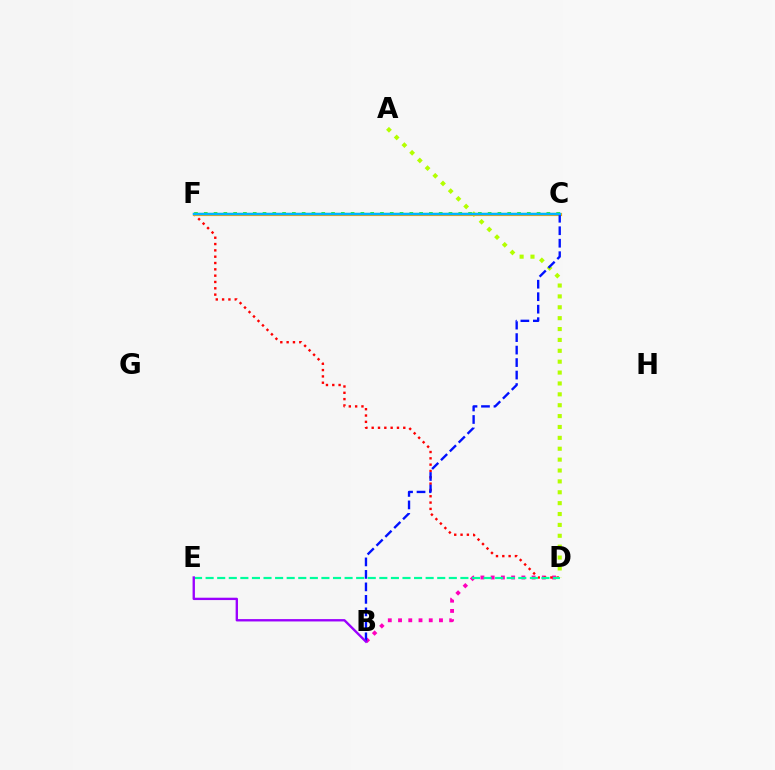{('C', 'F'): [{'color': '#08ff00', 'line_style': 'dotted', 'thickness': 2.66}, {'color': '#ffa500', 'line_style': 'solid', 'thickness': 2.28}, {'color': '#00b5ff', 'line_style': 'solid', 'thickness': 1.79}], ('A', 'D'): [{'color': '#b3ff00', 'line_style': 'dotted', 'thickness': 2.96}], ('B', 'D'): [{'color': '#ff00bd', 'line_style': 'dotted', 'thickness': 2.78}], ('D', 'F'): [{'color': '#ff0000', 'line_style': 'dotted', 'thickness': 1.72}], ('B', 'C'): [{'color': '#0010ff', 'line_style': 'dashed', 'thickness': 1.7}], ('D', 'E'): [{'color': '#00ff9d', 'line_style': 'dashed', 'thickness': 1.57}], ('B', 'E'): [{'color': '#9b00ff', 'line_style': 'solid', 'thickness': 1.7}]}